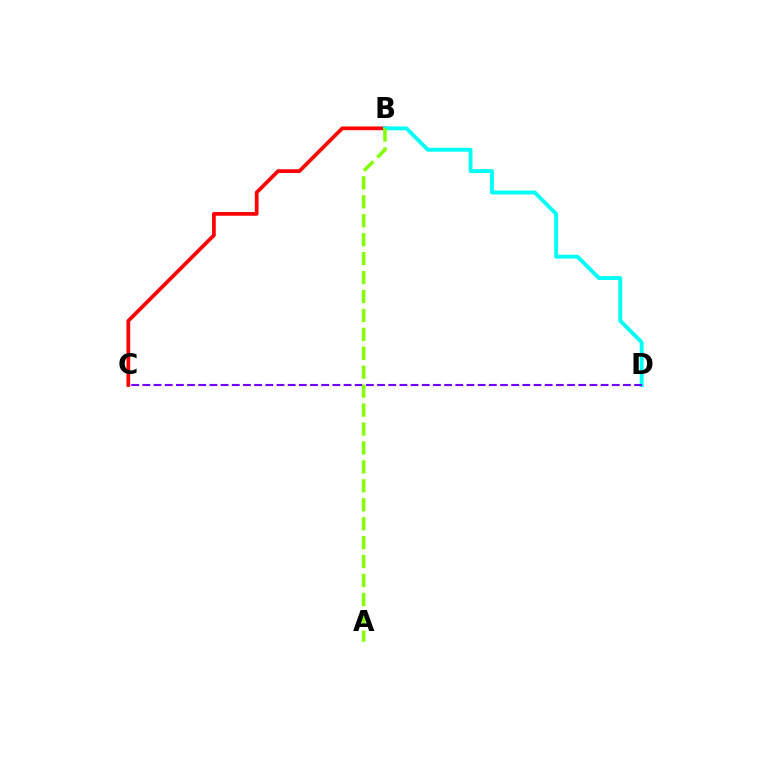{('B', 'C'): [{'color': '#ff0000', 'line_style': 'solid', 'thickness': 2.68}], ('B', 'D'): [{'color': '#00fff6', 'line_style': 'solid', 'thickness': 2.77}], ('C', 'D'): [{'color': '#7200ff', 'line_style': 'dashed', 'thickness': 1.52}], ('A', 'B'): [{'color': '#84ff00', 'line_style': 'dashed', 'thickness': 2.57}]}